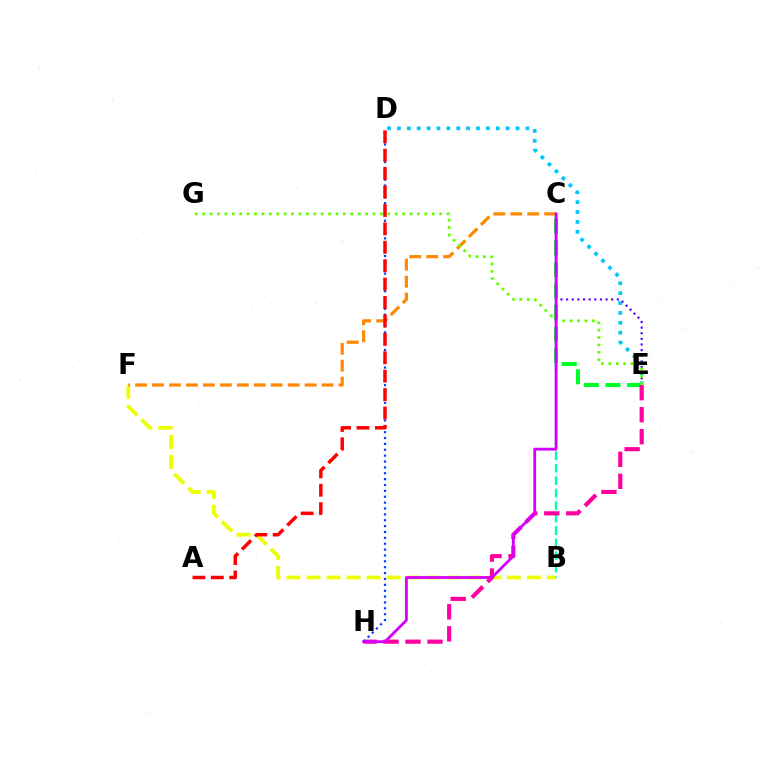{('C', 'E'): [{'color': '#00ff27', 'line_style': 'dashed', 'thickness': 2.93}, {'color': '#4f00ff', 'line_style': 'dotted', 'thickness': 1.53}], ('B', 'C'): [{'color': '#00ffaf', 'line_style': 'dashed', 'thickness': 1.7}], ('B', 'F'): [{'color': '#eeff00', 'line_style': 'dashed', 'thickness': 2.72}], ('E', 'H'): [{'color': '#ff00a0', 'line_style': 'dashed', 'thickness': 2.99}], ('C', 'F'): [{'color': '#ff8800', 'line_style': 'dashed', 'thickness': 2.3}], ('D', 'H'): [{'color': '#003fff', 'line_style': 'dotted', 'thickness': 1.6}], ('D', 'E'): [{'color': '#00c7ff', 'line_style': 'dotted', 'thickness': 2.69}], ('E', 'G'): [{'color': '#66ff00', 'line_style': 'dotted', 'thickness': 2.01}], ('A', 'D'): [{'color': '#ff0000', 'line_style': 'dashed', 'thickness': 2.5}], ('C', 'H'): [{'color': '#d600ff', 'line_style': 'solid', 'thickness': 2.03}]}